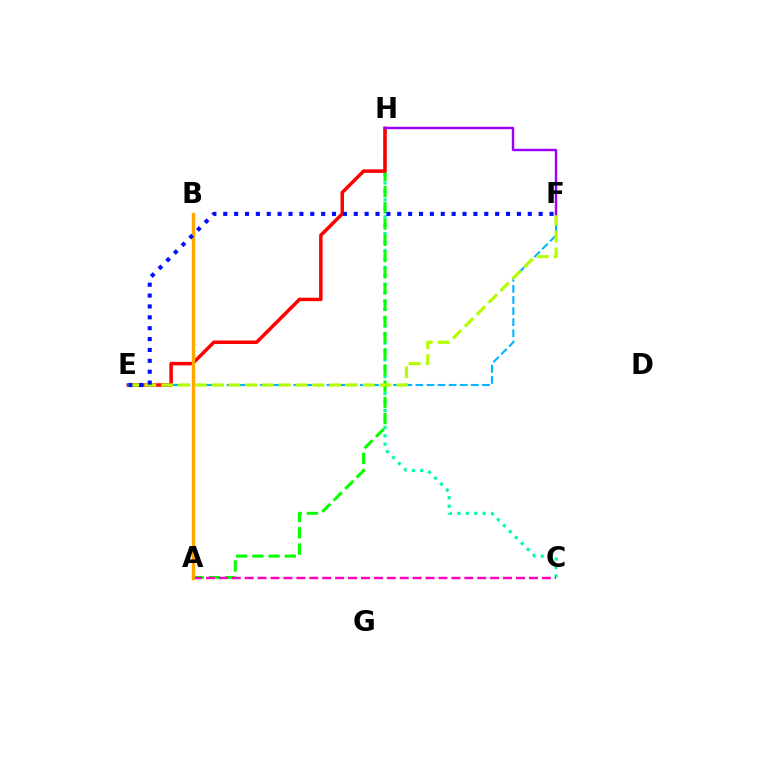{('C', 'H'): [{'color': '#00ff9d', 'line_style': 'dotted', 'thickness': 2.29}], ('E', 'F'): [{'color': '#00b5ff', 'line_style': 'dashed', 'thickness': 1.51}, {'color': '#b3ff00', 'line_style': 'dashed', 'thickness': 2.28}, {'color': '#0010ff', 'line_style': 'dotted', 'thickness': 2.95}], ('A', 'H'): [{'color': '#08ff00', 'line_style': 'dashed', 'thickness': 2.2}], ('E', 'H'): [{'color': '#ff0000', 'line_style': 'solid', 'thickness': 2.52}], ('A', 'C'): [{'color': '#ff00bd', 'line_style': 'dashed', 'thickness': 1.76}], ('A', 'B'): [{'color': '#ffa500', 'line_style': 'solid', 'thickness': 2.42}], ('F', 'H'): [{'color': '#9b00ff', 'line_style': 'solid', 'thickness': 1.74}]}